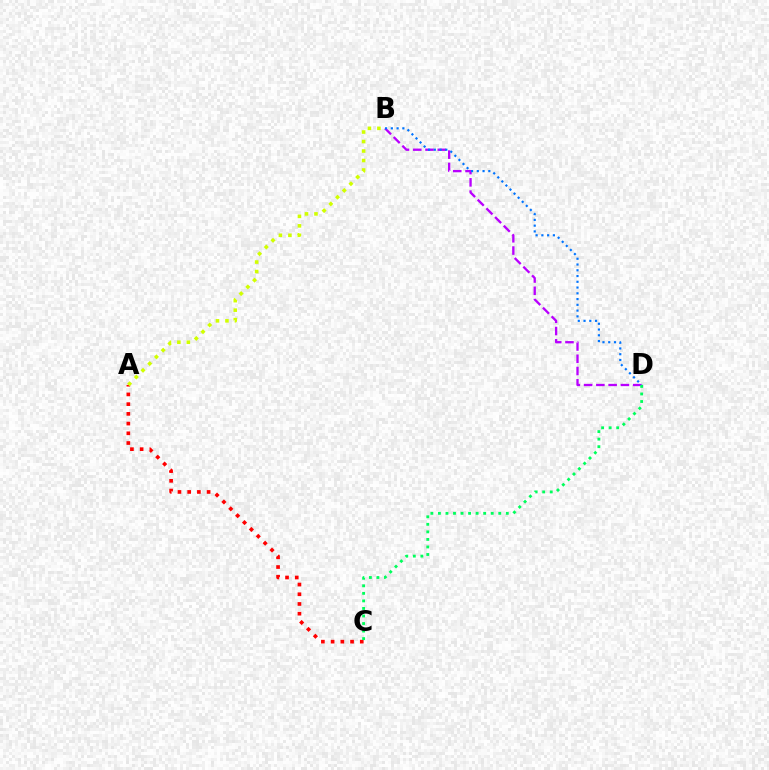{('A', 'C'): [{'color': '#ff0000', 'line_style': 'dotted', 'thickness': 2.64}], ('B', 'D'): [{'color': '#b900ff', 'line_style': 'dashed', 'thickness': 1.67}, {'color': '#0074ff', 'line_style': 'dotted', 'thickness': 1.56}], ('C', 'D'): [{'color': '#00ff5c', 'line_style': 'dotted', 'thickness': 2.05}], ('A', 'B'): [{'color': '#d1ff00', 'line_style': 'dotted', 'thickness': 2.58}]}